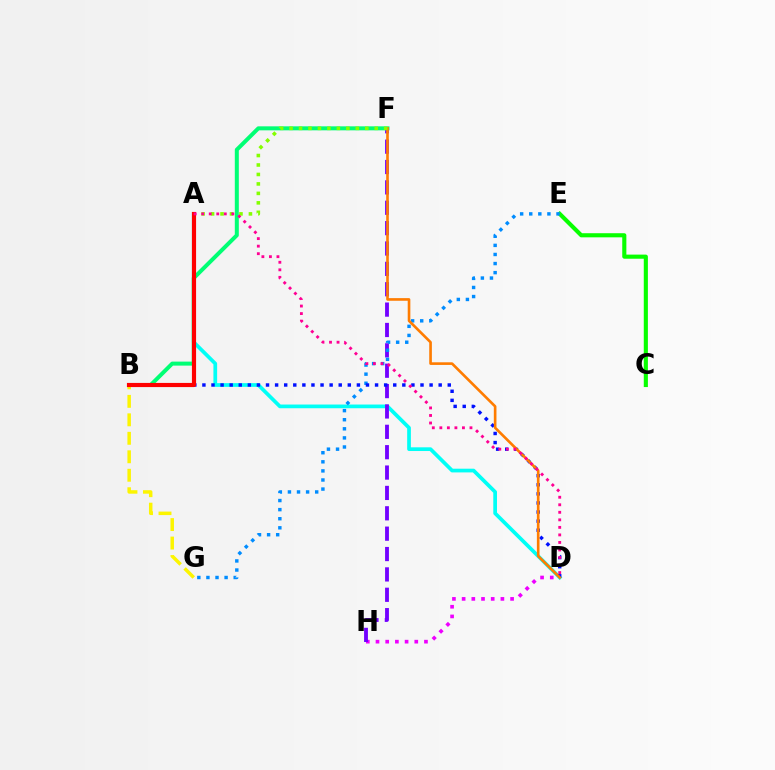{('D', 'H'): [{'color': '#ee00ff', 'line_style': 'dotted', 'thickness': 2.63}], ('A', 'D'): [{'color': '#00fff6', 'line_style': 'solid', 'thickness': 2.67}, {'color': '#ff0094', 'line_style': 'dotted', 'thickness': 2.05}], ('F', 'H'): [{'color': '#7200ff', 'line_style': 'dashed', 'thickness': 2.77}], ('C', 'E'): [{'color': '#08ff00', 'line_style': 'solid', 'thickness': 2.97}], ('E', 'G'): [{'color': '#008cff', 'line_style': 'dotted', 'thickness': 2.47}], ('B', 'F'): [{'color': '#00ff74', 'line_style': 'solid', 'thickness': 2.88}], ('B', 'D'): [{'color': '#0010ff', 'line_style': 'dotted', 'thickness': 2.47}], ('D', 'F'): [{'color': '#ff7c00', 'line_style': 'solid', 'thickness': 1.9}], ('B', 'G'): [{'color': '#fcf500', 'line_style': 'dashed', 'thickness': 2.51}], ('A', 'F'): [{'color': '#84ff00', 'line_style': 'dotted', 'thickness': 2.57}], ('A', 'B'): [{'color': '#ff0000', 'line_style': 'solid', 'thickness': 2.99}]}